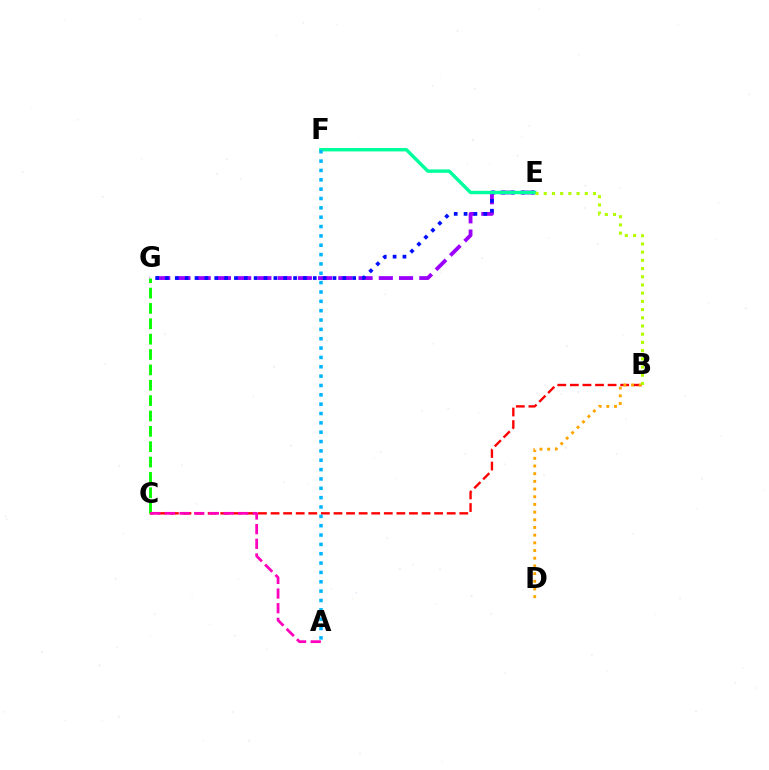{('E', 'G'): [{'color': '#9b00ff', 'line_style': 'dashed', 'thickness': 2.75}, {'color': '#0010ff', 'line_style': 'dotted', 'thickness': 2.68}], ('E', 'F'): [{'color': '#00ff9d', 'line_style': 'solid', 'thickness': 2.47}], ('B', 'C'): [{'color': '#ff0000', 'line_style': 'dashed', 'thickness': 1.71}], ('C', 'G'): [{'color': '#08ff00', 'line_style': 'dashed', 'thickness': 2.09}], ('A', 'C'): [{'color': '#ff00bd', 'line_style': 'dashed', 'thickness': 1.99}], ('A', 'F'): [{'color': '#00b5ff', 'line_style': 'dotted', 'thickness': 2.54}], ('B', 'D'): [{'color': '#ffa500', 'line_style': 'dotted', 'thickness': 2.09}], ('B', 'E'): [{'color': '#b3ff00', 'line_style': 'dotted', 'thickness': 2.23}]}